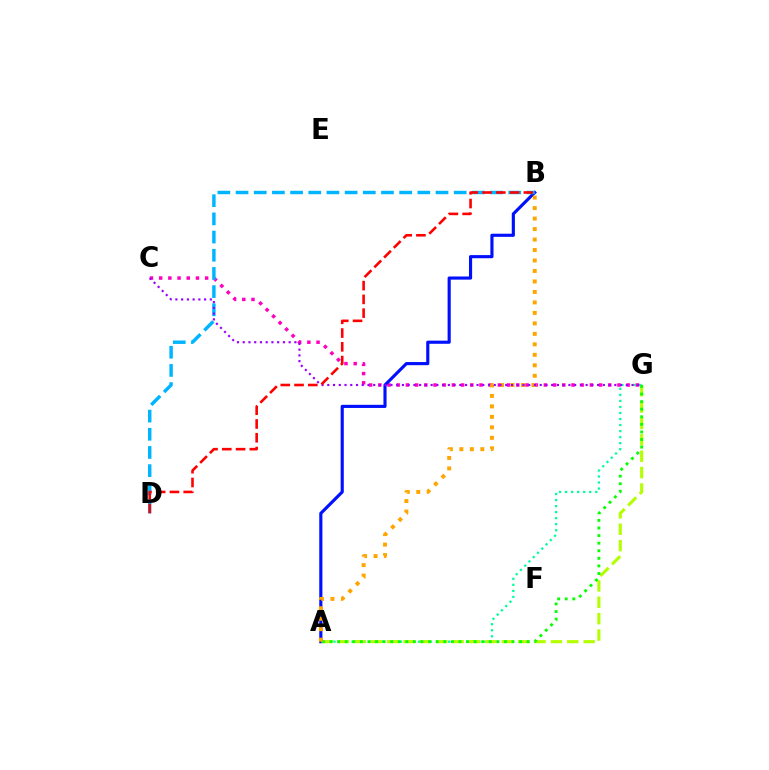{('A', 'G'): [{'color': '#00ff9d', 'line_style': 'dotted', 'thickness': 1.64}, {'color': '#b3ff00', 'line_style': 'dashed', 'thickness': 2.22}, {'color': '#08ff00', 'line_style': 'dotted', 'thickness': 2.06}], ('C', 'G'): [{'color': '#ff00bd', 'line_style': 'dotted', 'thickness': 2.5}, {'color': '#9b00ff', 'line_style': 'dotted', 'thickness': 1.56}], ('A', 'B'): [{'color': '#0010ff', 'line_style': 'solid', 'thickness': 2.26}, {'color': '#ffa500', 'line_style': 'dotted', 'thickness': 2.85}], ('B', 'D'): [{'color': '#00b5ff', 'line_style': 'dashed', 'thickness': 2.47}, {'color': '#ff0000', 'line_style': 'dashed', 'thickness': 1.87}]}